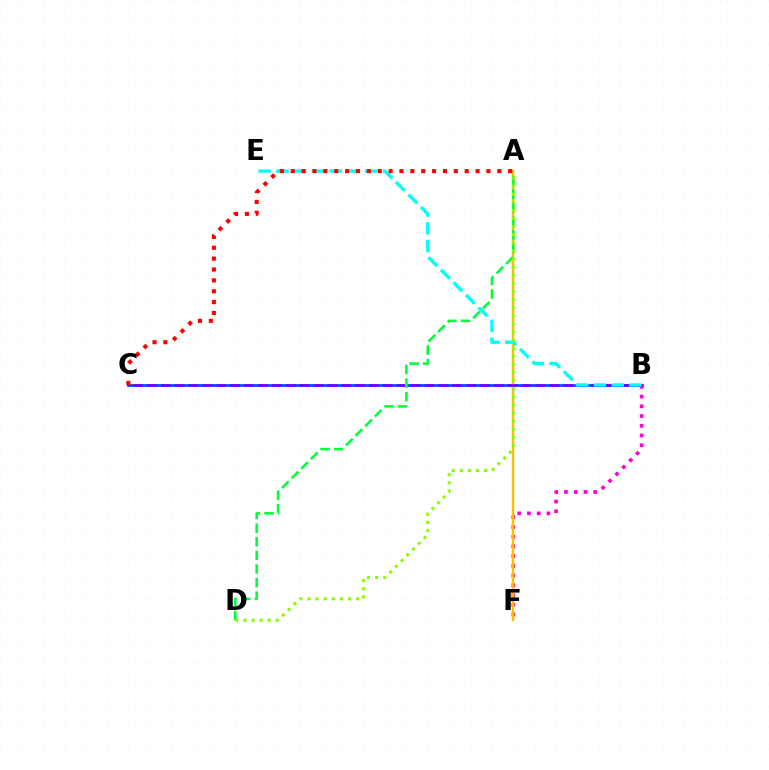{('B', 'C'): [{'color': '#004bff', 'line_style': 'solid', 'thickness': 1.97}, {'color': '#7200ff', 'line_style': 'dashed', 'thickness': 1.89}], ('B', 'F'): [{'color': '#ff00cf', 'line_style': 'dotted', 'thickness': 2.64}], ('A', 'F'): [{'color': '#ffbd00', 'line_style': 'solid', 'thickness': 1.76}], ('B', 'E'): [{'color': '#00fff6', 'line_style': 'dashed', 'thickness': 2.41}], ('A', 'D'): [{'color': '#00ff39', 'line_style': 'dashed', 'thickness': 1.85}, {'color': '#84ff00', 'line_style': 'dotted', 'thickness': 2.2}], ('A', 'C'): [{'color': '#ff0000', 'line_style': 'dotted', 'thickness': 2.95}]}